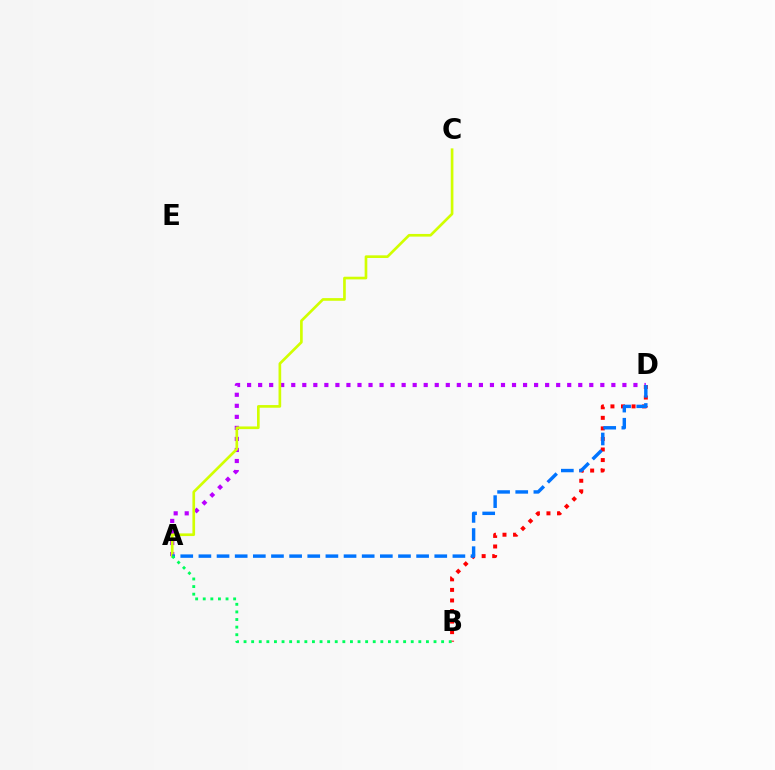{('A', 'D'): [{'color': '#b900ff', 'line_style': 'dotted', 'thickness': 3.0}, {'color': '#0074ff', 'line_style': 'dashed', 'thickness': 2.46}], ('B', 'D'): [{'color': '#ff0000', 'line_style': 'dotted', 'thickness': 2.87}], ('A', 'C'): [{'color': '#d1ff00', 'line_style': 'solid', 'thickness': 1.92}], ('A', 'B'): [{'color': '#00ff5c', 'line_style': 'dotted', 'thickness': 2.06}]}